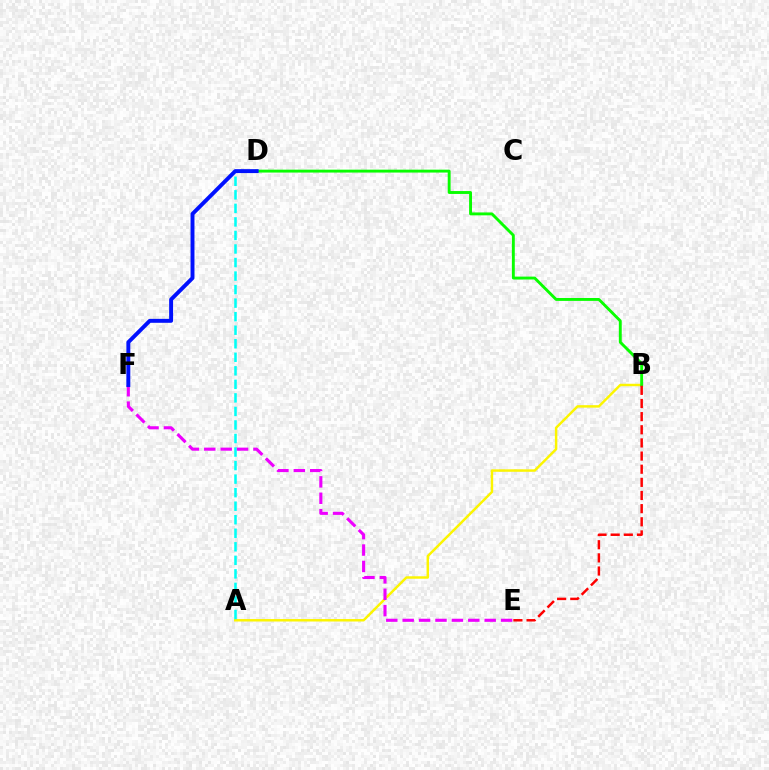{('A', 'B'): [{'color': '#fcf500', 'line_style': 'solid', 'thickness': 1.77}], ('A', 'D'): [{'color': '#00fff6', 'line_style': 'dashed', 'thickness': 1.84}], ('B', 'D'): [{'color': '#08ff00', 'line_style': 'solid', 'thickness': 2.09}], ('E', 'F'): [{'color': '#ee00ff', 'line_style': 'dashed', 'thickness': 2.23}], ('D', 'F'): [{'color': '#0010ff', 'line_style': 'solid', 'thickness': 2.83}], ('B', 'E'): [{'color': '#ff0000', 'line_style': 'dashed', 'thickness': 1.79}]}